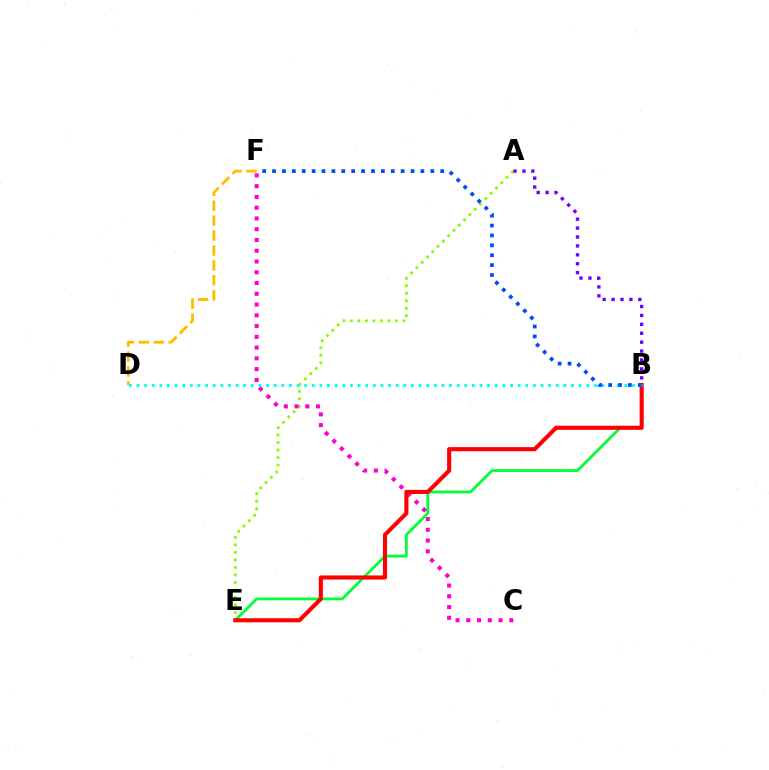{('B', 'E'): [{'color': '#00ff39', 'line_style': 'solid', 'thickness': 2.01}, {'color': '#ff0000', 'line_style': 'solid', 'thickness': 2.96}], ('A', 'E'): [{'color': '#84ff00', 'line_style': 'dotted', 'thickness': 2.04}], ('C', 'F'): [{'color': '#ff00cf', 'line_style': 'dotted', 'thickness': 2.92}], ('B', 'D'): [{'color': '#00fff6', 'line_style': 'dotted', 'thickness': 2.07}], ('D', 'F'): [{'color': '#ffbd00', 'line_style': 'dashed', 'thickness': 2.03}], ('B', 'F'): [{'color': '#004bff', 'line_style': 'dotted', 'thickness': 2.69}], ('A', 'B'): [{'color': '#7200ff', 'line_style': 'dotted', 'thickness': 2.42}]}